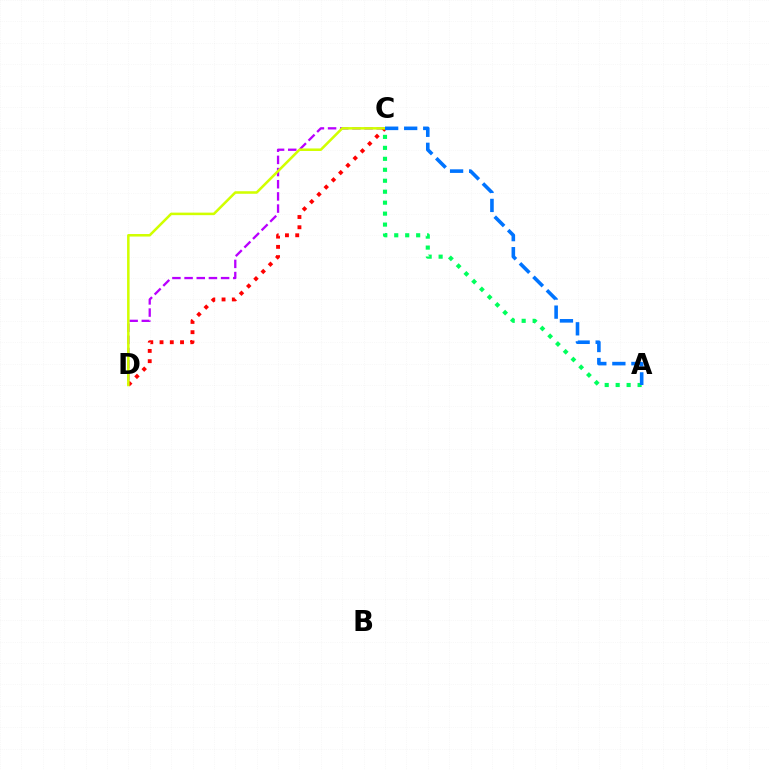{('C', 'D'): [{'color': '#b900ff', 'line_style': 'dashed', 'thickness': 1.65}, {'color': '#ff0000', 'line_style': 'dotted', 'thickness': 2.79}, {'color': '#d1ff00', 'line_style': 'solid', 'thickness': 1.83}], ('A', 'C'): [{'color': '#00ff5c', 'line_style': 'dotted', 'thickness': 2.98}, {'color': '#0074ff', 'line_style': 'dashed', 'thickness': 2.59}]}